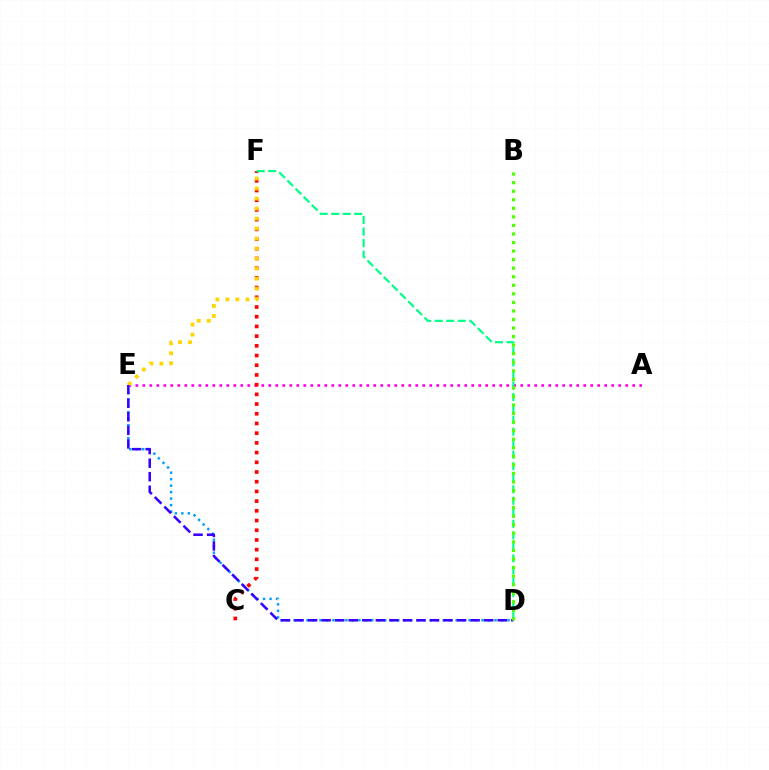{('D', 'E'): [{'color': '#009eff', 'line_style': 'dotted', 'thickness': 1.76}, {'color': '#3700ff', 'line_style': 'dashed', 'thickness': 1.84}], ('A', 'E'): [{'color': '#ff00ed', 'line_style': 'dotted', 'thickness': 1.9}], ('C', 'F'): [{'color': '#ff0000', 'line_style': 'dotted', 'thickness': 2.64}], ('E', 'F'): [{'color': '#ffd500', 'line_style': 'dotted', 'thickness': 2.72}], ('D', 'F'): [{'color': '#00ff86', 'line_style': 'dashed', 'thickness': 1.57}], ('B', 'D'): [{'color': '#4fff00', 'line_style': 'dotted', 'thickness': 2.32}]}